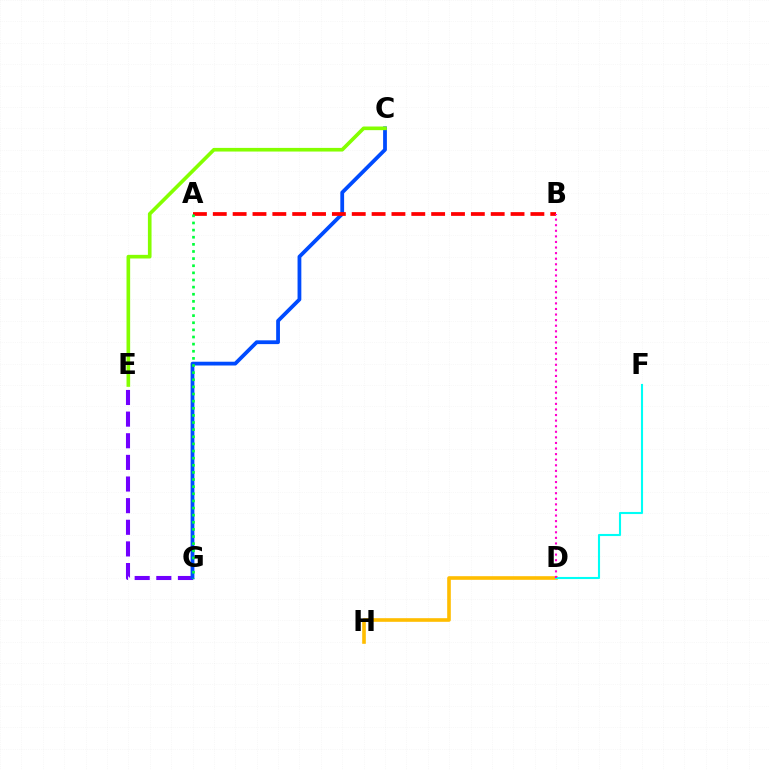{('E', 'G'): [{'color': '#7200ff', 'line_style': 'dashed', 'thickness': 2.94}], ('C', 'G'): [{'color': '#004bff', 'line_style': 'solid', 'thickness': 2.72}], ('D', 'H'): [{'color': '#ffbd00', 'line_style': 'solid', 'thickness': 2.61}], ('D', 'F'): [{'color': '#00fff6', 'line_style': 'solid', 'thickness': 1.52}], ('C', 'E'): [{'color': '#84ff00', 'line_style': 'solid', 'thickness': 2.62}], ('A', 'B'): [{'color': '#ff0000', 'line_style': 'dashed', 'thickness': 2.7}], ('B', 'D'): [{'color': '#ff00cf', 'line_style': 'dotted', 'thickness': 1.52}], ('A', 'G'): [{'color': '#00ff39', 'line_style': 'dotted', 'thickness': 1.94}]}